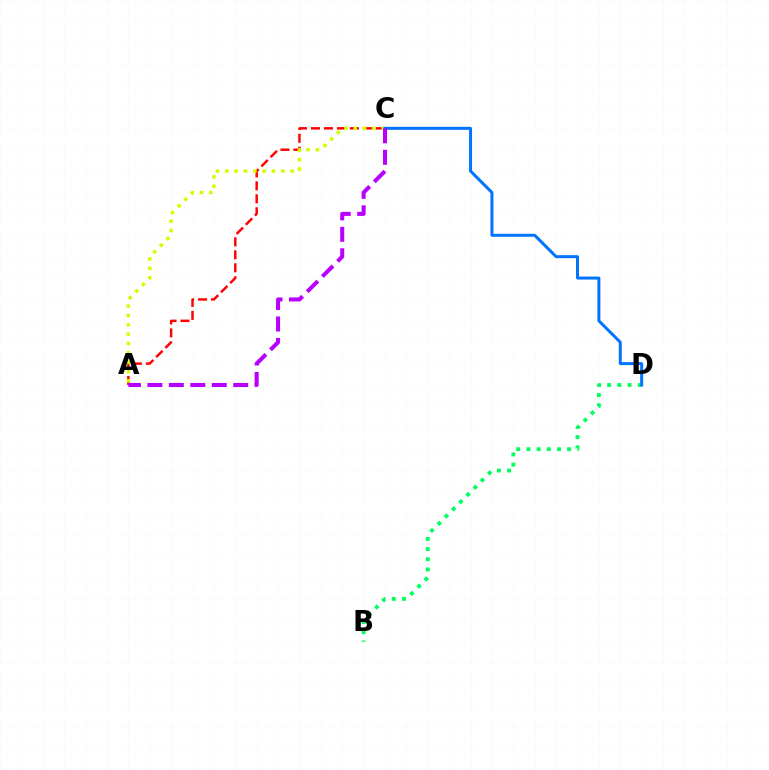{('B', 'D'): [{'color': '#00ff5c', 'line_style': 'dotted', 'thickness': 2.77}], ('A', 'C'): [{'color': '#ff0000', 'line_style': 'dashed', 'thickness': 1.76}, {'color': '#d1ff00', 'line_style': 'dotted', 'thickness': 2.54}, {'color': '#b900ff', 'line_style': 'dashed', 'thickness': 2.92}], ('C', 'D'): [{'color': '#0074ff', 'line_style': 'solid', 'thickness': 2.15}]}